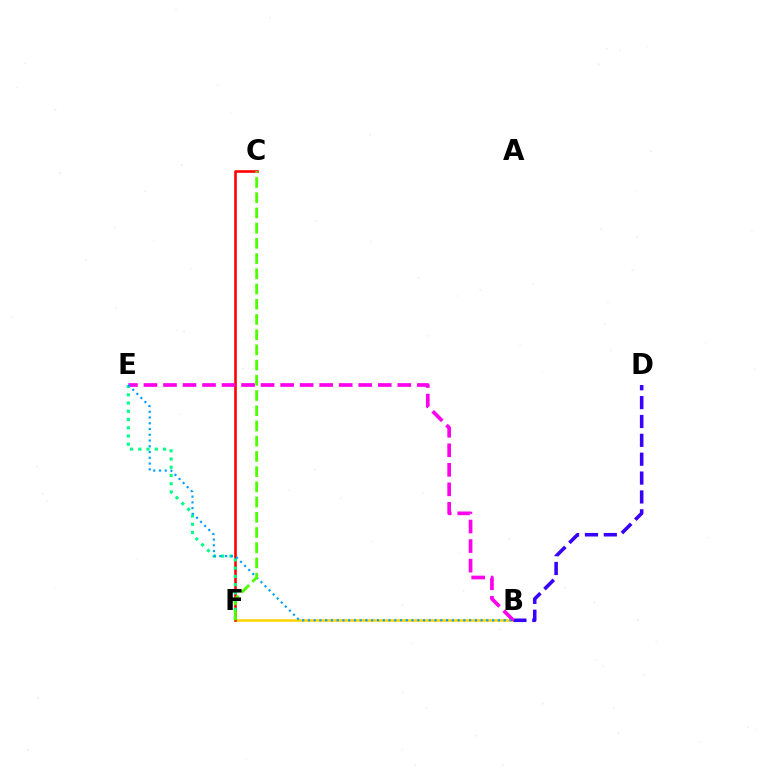{('B', 'F'): [{'color': '#ffd500', 'line_style': 'solid', 'thickness': 1.85}], ('C', 'F'): [{'color': '#ff0000', 'line_style': 'solid', 'thickness': 1.88}, {'color': '#4fff00', 'line_style': 'dashed', 'thickness': 2.07}], ('E', 'F'): [{'color': '#00ff86', 'line_style': 'dotted', 'thickness': 2.24}], ('B', 'D'): [{'color': '#3700ff', 'line_style': 'dashed', 'thickness': 2.56}], ('B', 'E'): [{'color': '#ff00ed', 'line_style': 'dashed', 'thickness': 2.65}, {'color': '#009eff', 'line_style': 'dotted', 'thickness': 1.56}]}